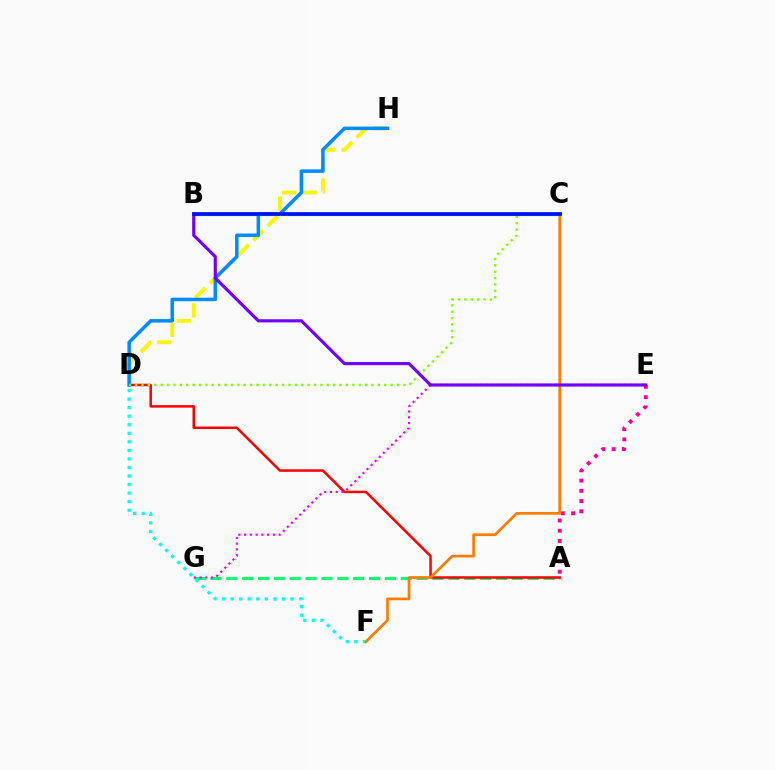{('A', 'G'): [{'color': '#00ff74', 'line_style': 'dashed', 'thickness': 2.15}], ('A', 'D'): [{'color': '#ff0000', 'line_style': 'solid', 'thickness': 1.8}], ('D', 'H'): [{'color': '#fcf500', 'line_style': 'dashed', 'thickness': 2.77}, {'color': '#008cff', 'line_style': 'solid', 'thickness': 2.53}], ('A', 'E'): [{'color': '#ff0094', 'line_style': 'dotted', 'thickness': 2.78}], ('C', 'D'): [{'color': '#84ff00', 'line_style': 'dotted', 'thickness': 1.74}], ('E', 'G'): [{'color': '#ee00ff', 'line_style': 'dotted', 'thickness': 1.56}], ('D', 'F'): [{'color': '#00fff6', 'line_style': 'dotted', 'thickness': 2.32}], ('C', 'F'): [{'color': '#ff7c00', 'line_style': 'solid', 'thickness': 1.95}], ('B', 'C'): [{'color': '#08ff00', 'line_style': 'solid', 'thickness': 2.3}, {'color': '#0010ff', 'line_style': 'solid', 'thickness': 2.69}], ('B', 'E'): [{'color': '#7200ff', 'line_style': 'solid', 'thickness': 2.27}]}